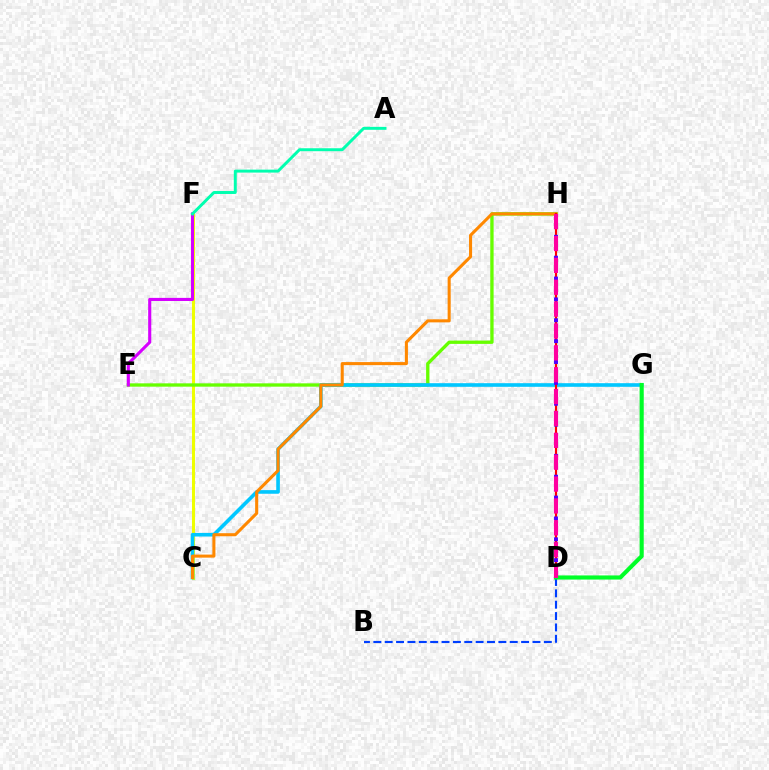{('B', 'D'): [{'color': '#003fff', 'line_style': 'dashed', 'thickness': 1.54}], ('C', 'F'): [{'color': '#eeff00', 'line_style': 'solid', 'thickness': 2.19}], ('E', 'H'): [{'color': '#66ff00', 'line_style': 'solid', 'thickness': 2.4}], ('E', 'F'): [{'color': '#d600ff', 'line_style': 'solid', 'thickness': 2.24}], ('C', 'G'): [{'color': '#00c7ff', 'line_style': 'solid', 'thickness': 2.61}], ('A', 'F'): [{'color': '#00ffaf', 'line_style': 'solid', 'thickness': 2.12}], ('C', 'H'): [{'color': '#ff8800', 'line_style': 'solid', 'thickness': 2.2}], ('D', 'H'): [{'color': '#ff0000', 'line_style': 'solid', 'thickness': 1.55}, {'color': '#4f00ff', 'line_style': 'dotted', 'thickness': 2.83}, {'color': '#ff00a0', 'line_style': 'dashed', 'thickness': 2.97}], ('D', 'G'): [{'color': '#00ff27', 'line_style': 'solid', 'thickness': 2.97}]}